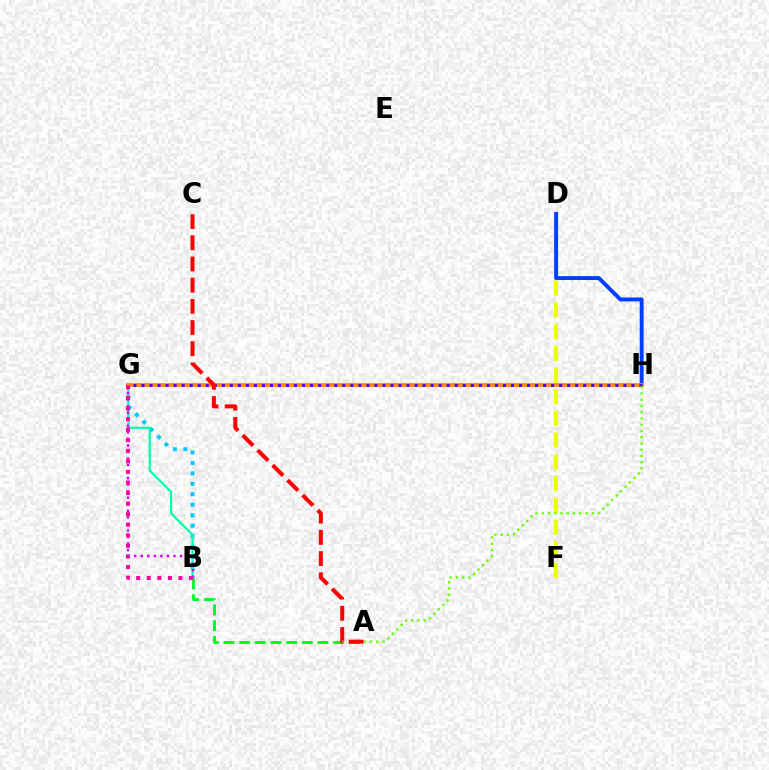{('B', 'G'): [{'color': '#00c7ff', 'line_style': 'dotted', 'thickness': 2.84}, {'color': '#00ffaf', 'line_style': 'solid', 'thickness': 1.59}, {'color': '#d600ff', 'line_style': 'dotted', 'thickness': 1.78}, {'color': '#ff00a0', 'line_style': 'dotted', 'thickness': 2.87}], ('A', 'B'): [{'color': '#00ff27', 'line_style': 'dashed', 'thickness': 2.13}], ('D', 'F'): [{'color': '#eeff00', 'line_style': 'dashed', 'thickness': 2.95}], ('D', 'H'): [{'color': '#003fff', 'line_style': 'solid', 'thickness': 2.81}], ('G', 'H'): [{'color': '#ff8800', 'line_style': 'solid', 'thickness': 2.69}, {'color': '#4f00ff', 'line_style': 'dotted', 'thickness': 2.18}], ('A', 'H'): [{'color': '#66ff00', 'line_style': 'dotted', 'thickness': 1.7}], ('A', 'C'): [{'color': '#ff0000', 'line_style': 'dashed', 'thickness': 2.88}]}